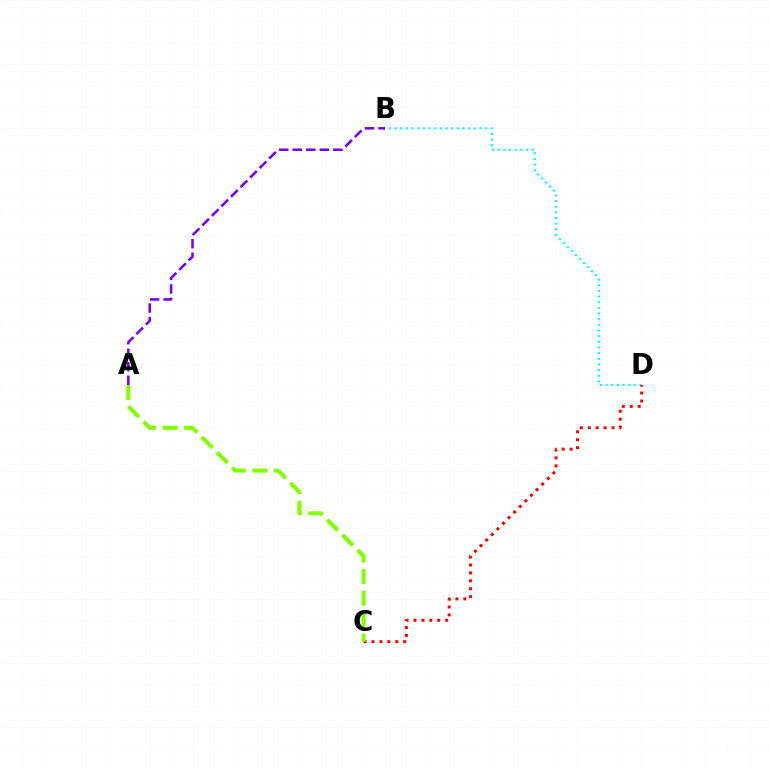{('B', 'D'): [{'color': '#00fff6', 'line_style': 'dotted', 'thickness': 1.54}], ('A', 'B'): [{'color': '#7200ff', 'line_style': 'dashed', 'thickness': 1.84}], ('C', 'D'): [{'color': '#ff0000', 'line_style': 'dotted', 'thickness': 2.15}], ('A', 'C'): [{'color': '#84ff00', 'line_style': 'dashed', 'thickness': 2.92}]}